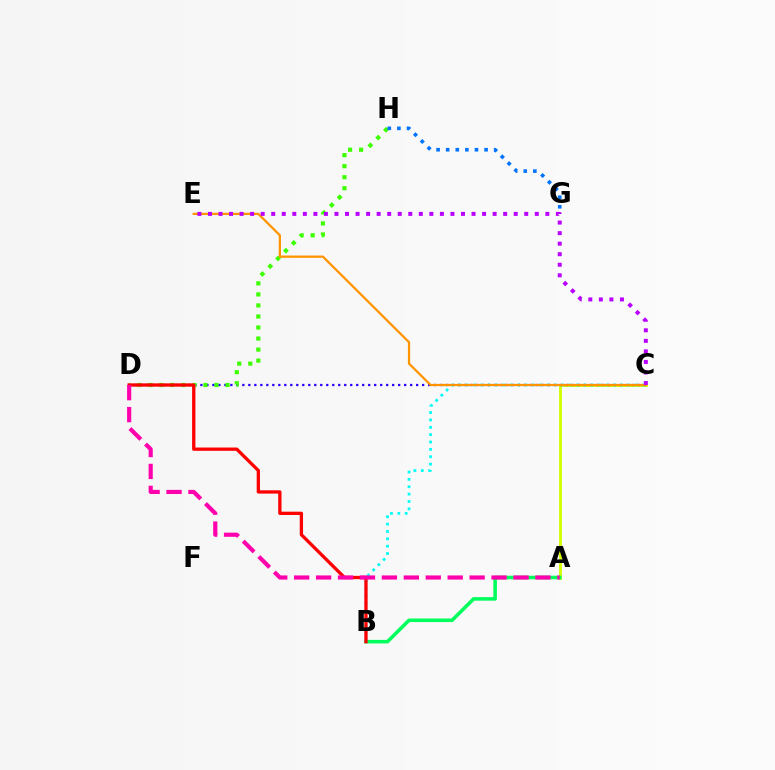{('A', 'C'): [{'color': '#d1ff00', 'line_style': 'solid', 'thickness': 2.06}], ('C', 'D'): [{'color': '#2500ff', 'line_style': 'dotted', 'thickness': 1.63}], ('A', 'B'): [{'color': '#00ff5c', 'line_style': 'solid', 'thickness': 2.55}], ('B', 'C'): [{'color': '#00fff6', 'line_style': 'dotted', 'thickness': 2.0}], ('D', 'H'): [{'color': '#3dff00', 'line_style': 'dotted', 'thickness': 3.0}], ('B', 'D'): [{'color': '#ff0000', 'line_style': 'solid', 'thickness': 2.38}], ('C', 'E'): [{'color': '#ff9400', 'line_style': 'solid', 'thickness': 1.62}, {'color': '#b900ff', 'line_style': 'dotted', 'thickness': 2.86}], ('A', 'D'): [{'color': '#ff00ac', 'line_style': 'dashed', 'thickness': 2.98}], ('G', 'H'): [{'color': '#0074ff', 'line_style': 'dotted', 'thickness': 2.61}]}